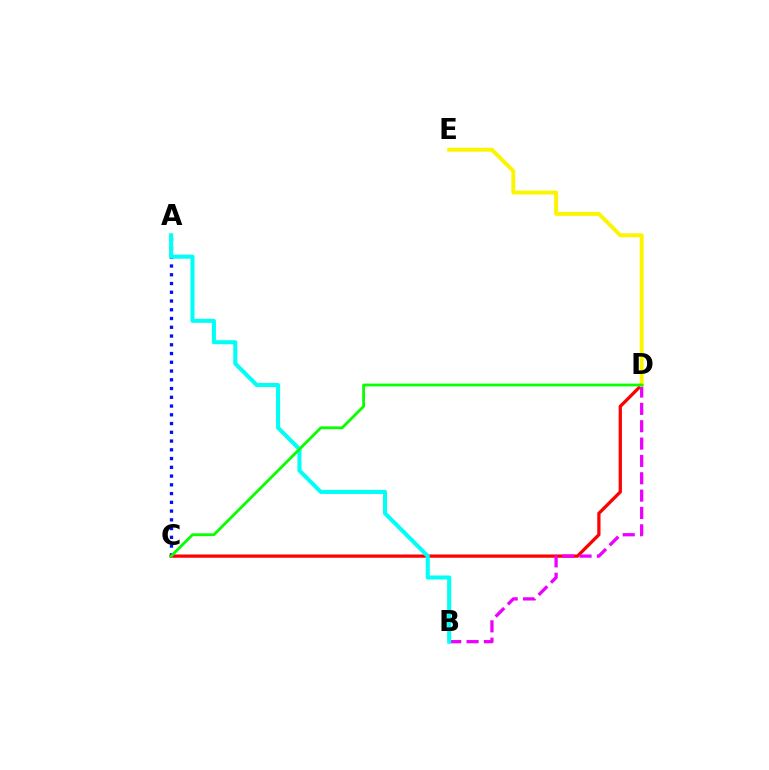{('A', 'C'): [{'color': '#0010ff', 'line_style': 'dotted', 'thickness': 2.38}], ('C', 'D'): [{'color': '#ff0000', 'line_style': 'solid', 'thickness': 2.34}, {'color': '#08ff00', 'line_style': 'solid', 'thickness': 2.03}], ('B', 'D'): [{'color': '#ee00ff', 'line_style': 'dashed', 'thickness': 2.36}], ('A', 'B'): [{'color': '#00fff6', 'line_style': 'solid', 'thickness': 2.92}], ('D', 'E'): [{'color': '#fcf500', 'line_style': 'solid', 'thickness': 2.82}]}